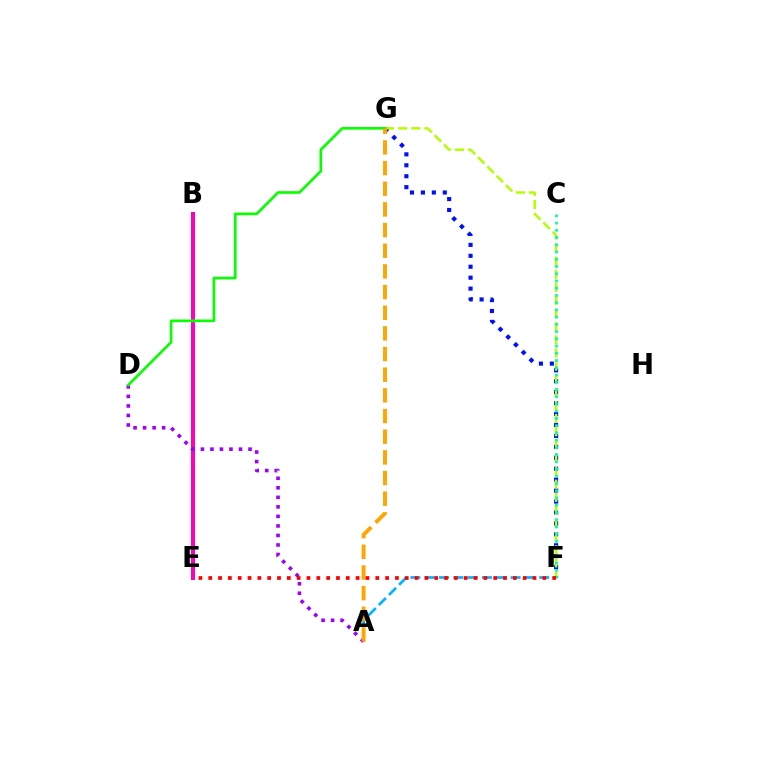{('F', 'G'): [{'color': '#0010ff', 'line_style': 'dotted', 'thickness': 2.97}, {'color': '#b3ff00', 'line_style': 'dashed', 'thickness': 1.78}], ('A', 'F'): [{'color': '#00b5ff', 'line_style': 'dashed', 'thickness': 1.94}], ('B', 'E'): [{'color': '#ff00bd', 'line_style': 'solid', 'thickness': 2.88}], ('A', 'D'): [{'color': '#9b00ff', 'line_style': 'dotted', 'thickness': 2.59}], ('D', 'G'): [{'color': '#08ff00', 'line_style': 'solid', 'thickness': 1.91}], ('C', 'F'): [{'color': '#00ff9d', 'line_style': 'dotted', 'thickness': 1.97}], ('A', 'G'): [{'color': '#ffa500', 'line_style': 'dashed', 'thickness': 2.81}], ('E', 'F'): [{'color': '#ff0000', 'line_style': 'dotted', 'thickness': 2.67}]}